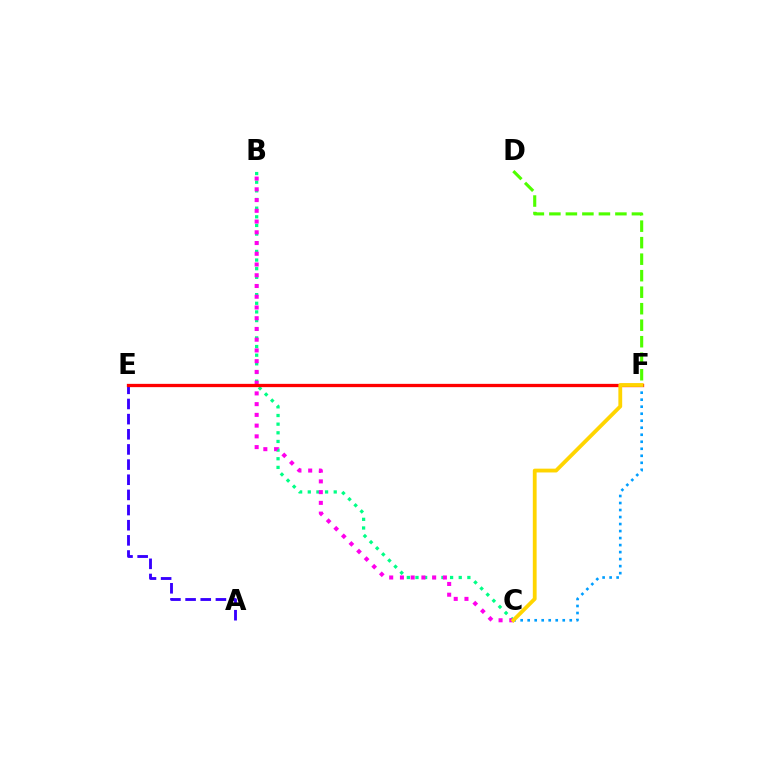{('B', 'C'): [{'color': '#00ff86', 'line_style': 'dotted', 'thickness': 2.35}, {'color': '#ff00ed', 'line_style': 'dotted', 'thickness': 2.92}], ('A', 'E'): [{'color': '#3700ff', 'line_style': 'dashed', 'thickness': 2.06}], ('D', 'F'): [{'color': '#4fff00', 'line_style': 'dashed', 'thickness': 2.24}], ('E', 'F'): [{'color': '#ff0000', 'line_style': 'solid', 'thickness': 2.37}], ('C', 'F'): [{'color': '#009eff', 'line_style': 'dotted', 'thickness': 1.91}, {'color': '#ffd500', 'line_style': 'solid', 'thickness': 2.74}]}